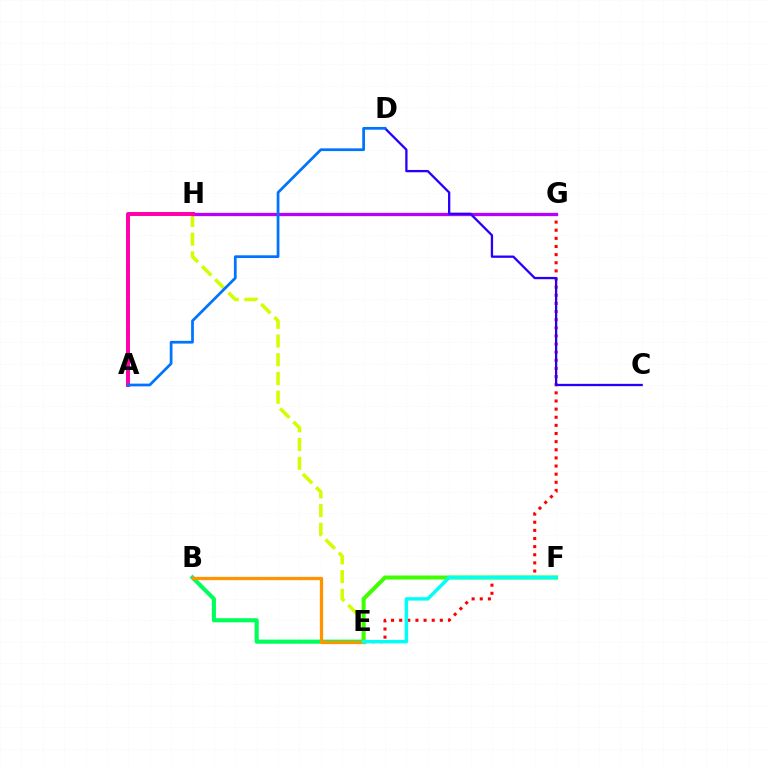{('E', 'G'): [{'color': '#ff0000', 'line_style': 'dotted', 'thickness': 2.21}], ('E', 'H'): [{'color': '#d1ff00', 'line_style': 'dashed', 'thickness': 2.54}], ('G', 'H'): [{'color': '#b900ff', 'line_style': 'solid', 'thickness': 2.37}], ('C', 'D'): [{'color': '#2500ff', 'line_style': 'solid', 'thickness': 1.65}], ('A', 'H'): [{'color': '#ff00ac', 'line_style': 'solid', 'thickness': 2.84}], ('B', 'E'): [{'color': '#00ff5c', 'line_style': 'solid', 'thickness': 2.97}, {'color': '#ff9400', 'line_style': 'solid', 'thickness': 2.35}], ('E', 'F'): [{'color': '#3dff00', 'line_style': 'solid', 'thickness': 2.89}, {'color': '#00fff6', 'line_style': 'solid', 'thickness': 2.49}], ('A', 'D'): [{'color': '#0074ff', 'line_style': 'solid', 'thickness': 1.97}]}